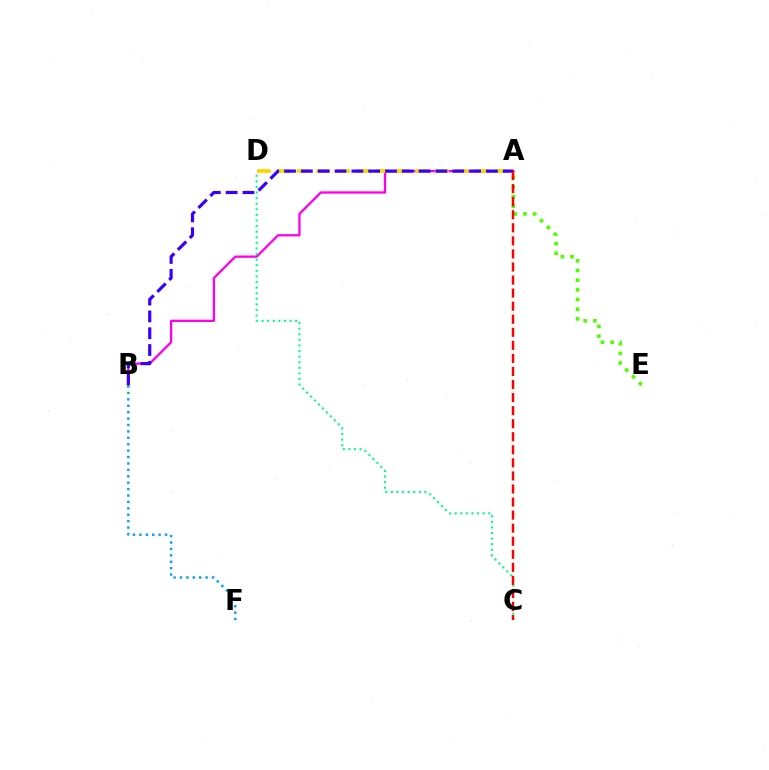{('A', 'B'): [{'color': '#ff00ed', 'line_style': 'solid', 'thickness': 1.66}, {'color': '#3700ff', 'line_style': 'dashed', 'thickness': 2.29}], ('A', 'E'): [{'color': '#4fff00', 'line_style': 'dotted', 'thickness': 2.63}], ('A', 'D'): [{'color': '#ffd500', 'line_style': 'dashed', 'thickness': 2.69}], ('B', 'F'): [{'color': '#009eff', 'line_style': 'dotted', 'thickness': 1.74}], ('C', 'D'): [{'color': '#00ff86', 'line_style': 'dotted', 'thickness': 1.52}], ('A', 'C'): [{'color': '#ff0000', 'line_style': 'dashed', 'thickness': 1.77}]}